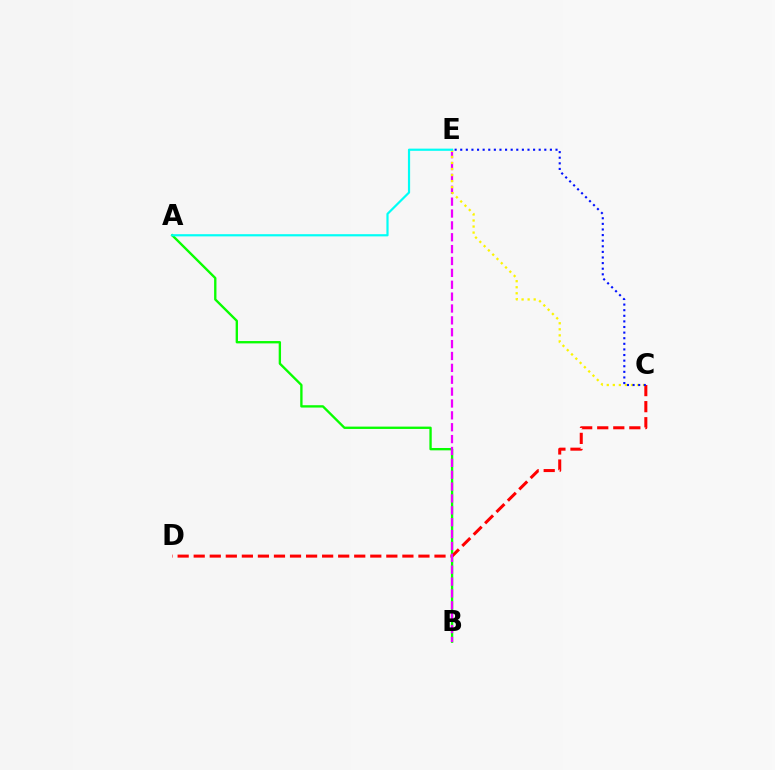{('A', 'B'): [{'color': '#08ff00', 'line_style': 'solid', 'thickness': 1.69}], ('C', 'D'): [{'color': '#ff0000', 'line_style': 'dashed', 'thickness': 2.18}], ('B', 'E'): [{'color': '#ee00ff', 'line_style': 'dashed', 'thickness': 1.61}], ('C', 'E'): [{'color': '#fcf500', 'line_style': 'dotted', 'thickness': 1.64}, {'color': '#0010ff', 'line_style': 'dotted', 'thickness': 1.52}], ('A', 'E'): [{'color': '#00fff6', 'line_style': 'solid', 'thickness': 1.58}]}